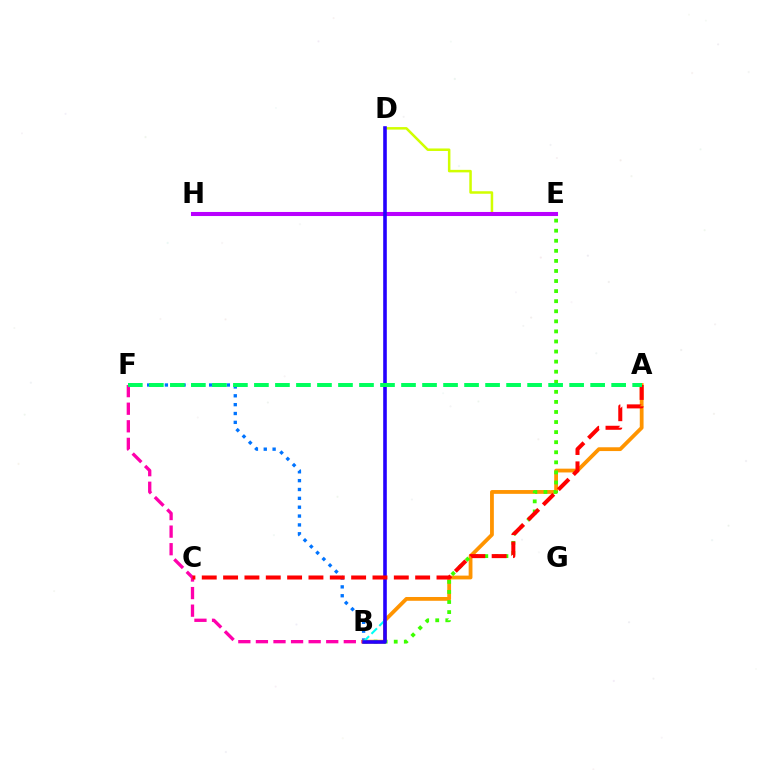{('B', 'F'): [{'color': '#0074ff', 'line_style': 'dotted', 'thickness': 2.41}, {'color': '#ff00ac', 'line_style': 'dashed', 'thickness': 2.39}], ('A', 'B'): [{'color': '#ff9400', 'line_style': 'solid', 'thickness': 2.73}], ('B', 'E'): [{'color': '#3dff00', 'line_style': 'dotted', 'thickness': 2.74}], ('D', 'E'): [{'color': '#d1ff00', 'line_style': 'solid', 'thickness': 1.81}], ('B', 'D'): [{'color': '#00fff6', 'line_style': 'dashed', 'thickness': 1.51}, {'color': '#2500ff', 'line_style': 'solid', 'thickness': 2.59}], ('E', 'H'): [{'color': '#b900ff', 'line_style': 'solid', 'thickness': 2.92}], ('A', 'C'): [{'color': '#ff0000', 'line_style': 'dashed', 'thickness': 2.9}], ('A', 'F'): [{'color': '#00ff5c', 'line_style': 'dashed', 'thickness': 2.85}]}